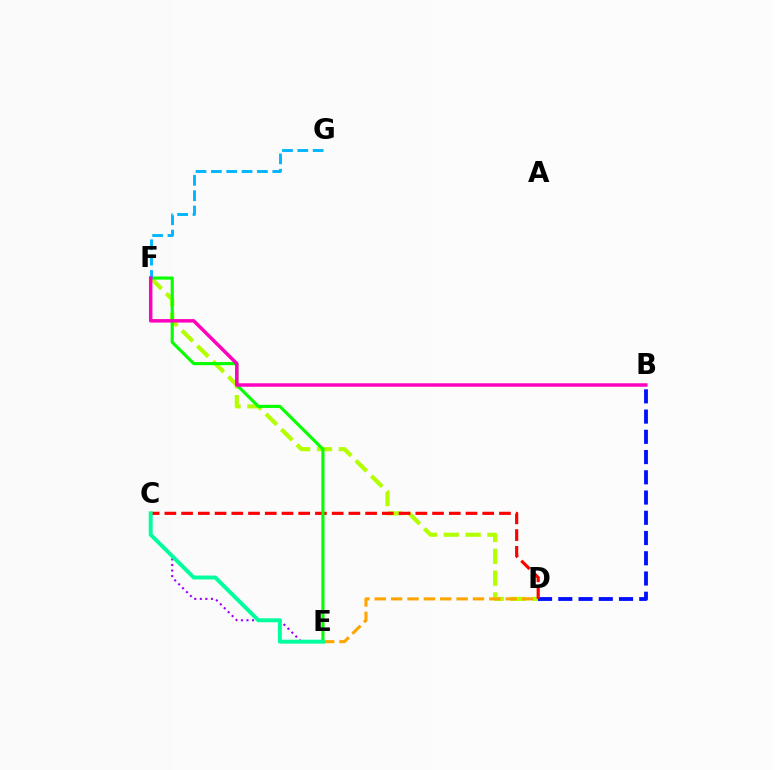{('D', 'F'): [{'color': '#b3ff00', 'line_style': 'dashed', 'thickness': 2.96}], ('C', 'E'): [{'color': '#9b00ff', 'line_style': 'dotted', 'thickness': 1.51}, {'color': '#00ff9d', 'line_style': 'solid', 'thickness': 2.83}], ('D', 'E'): [{'color': '#ffa500', 'line_style': 'dashed', 'thickness': 2.22}], ('B', 'D'): [{'color': '#0010ff', 'line_style': 'dashed', 'thickness': 2.75}], ('C', 'D'): [{'color': '#ff0000', 'line_style': 'dashed', 'thickness': 2.27}], ('E', 'F'): [{'color': '#08ff00', 'line_style': 'solid', 'thickness': 2.25}], ('F', 'G'): [{'color': '#00b5ff', 'line_style': 'dashed', 'thickness': 2.08}], ('B', 'F'): [{'color': '#ff00bd', 'line_style': 'solid', 'thickness': 2.5}]}